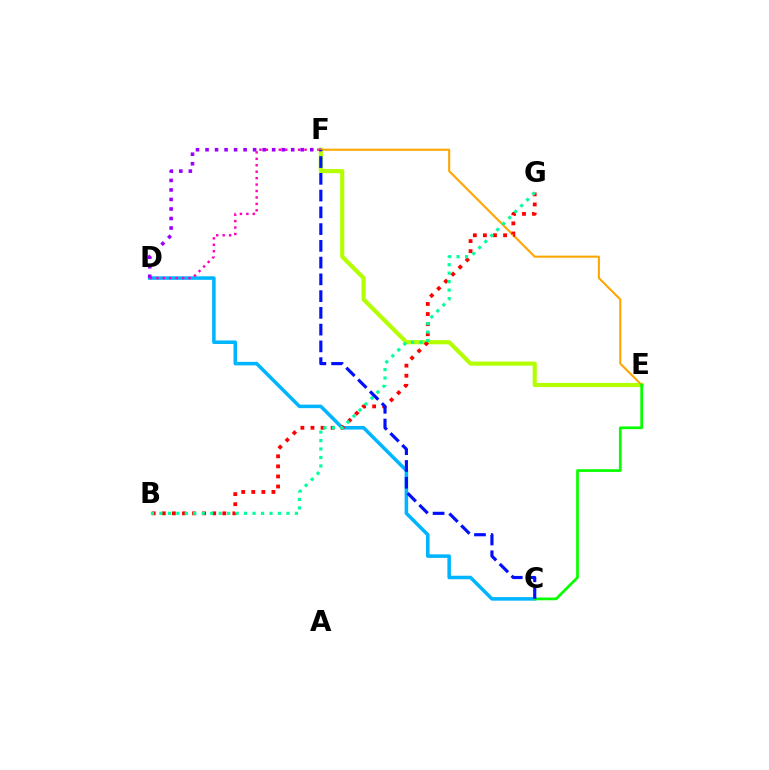{('C', 'D'): [{'color': '#00b5ff', 'line_style': 'solid', 'thickness': 2.54}], ('D', 'F'): [{'color': '#ff00bd', 'line_style': 'dotted', 'thickness': 1.75}, {'color': '#9b00ff', 'line_style': 'dotted', 'thickness': 2.59}], ('E', 'F'): [{'color': '#b3ff00', 'line_style': 'solid', 'thickness': 2.98}, {'color': '#ffa500', 'line_style': 'solid', 'thickness': 1.5}], ('B', 'G'): [{'color': '#ff0000', 'line_style': 'dotted', 'thickness': 2.74}, {'color': '#00ff9d', 'line_style': 'dotted', 'thickness': 2.3}], ('C', 'E'): [{'color': '#08ff00', 'line_style': 'solid', 'thickness': 1.97}], ('C', 'F'): [{'color': '#0010ff', 'line_style': 'dashed', 'thickness': 2.28}]}